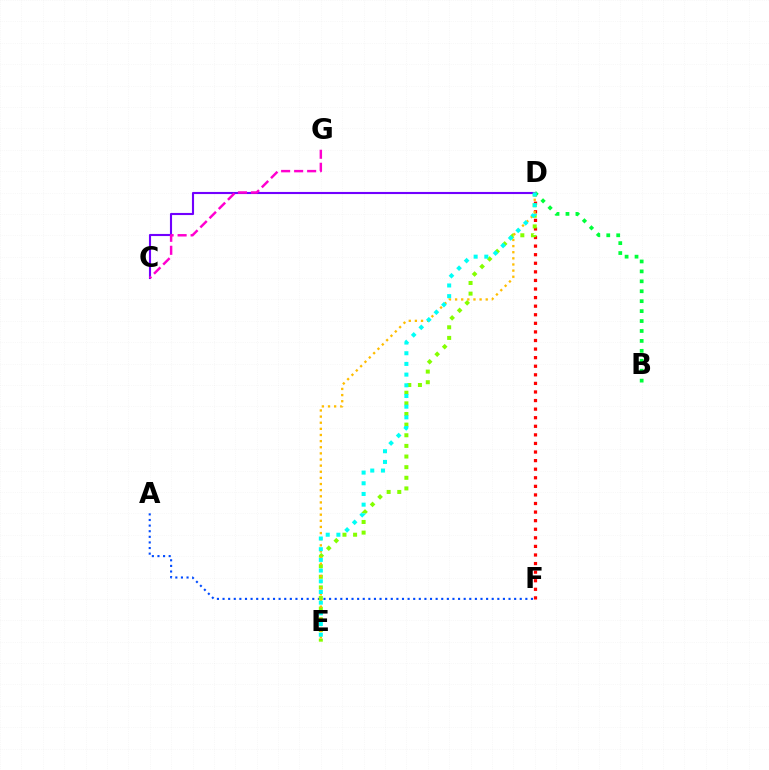{('A', 'F'): [{'color': '#004bff', 'line_style': 'dotted', 'thickness': 1.52}], ('D', 'F'): [{'color': '#ff0000', 'line_style': 'dotted', 'thickness': 2.33}], ('D', 'E'): [{'color': '#84ff00', 'line_style': 'dotted', 'thickness': 2.89}, {'color': '#ffbd00', 'line_style': 'dotted', 'thickness': 1.67}, {'color': '#00fff6', 'line_style': 'dotted', 'thickness': 2.9}], ('B', 'D'): [{'color': '#00ff39', 'line_style': 'dotted', 'thickness': 2.7}], ('C', 'D'): [{'color': '#7200ff', 'line_style': 'solid', 'thickness': 1.53}], ('C', 'G'): [{'color': '#ff00cf', 'line_style': 'dashed', 'thickness': 1.77}]}